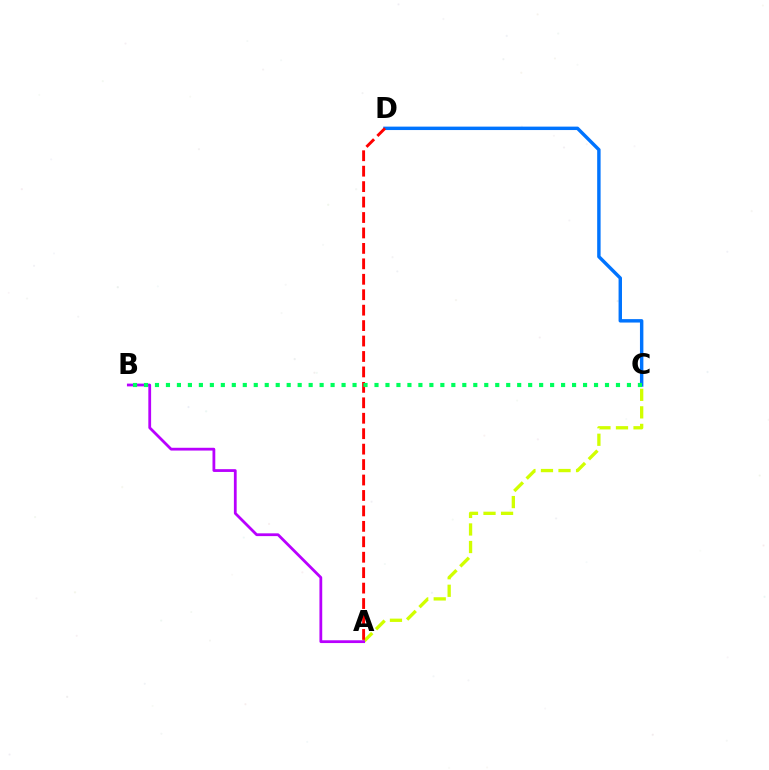{('A', 'C'): [{'color': '#d1ff00', 'line_style': 'dashed', 'thickness': 2.38}], ('C', 'D'): [{'color': '#0074ff', 'line_style': 'solid', 'thickness': 2.47}], ('A', 'B'): [{'color': '#b900ff', 'line_style': 'solid', 'thickness': 2.0}], ('A', 'D'): [{'color': '#ff0000', 'line_style': 'dashed', 'thickness': 2.1}], ('B', 'C'): [{'color': '#00ff5c', 'line_style': 'dotted', 'thickness': 2.98}]}